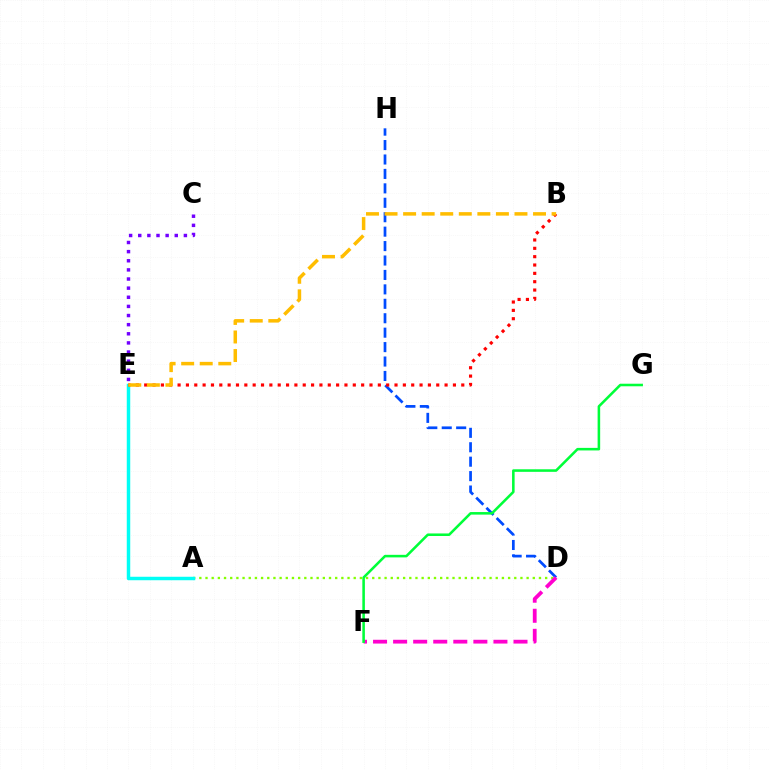{('A', 'D'): [{'color': '#84ff00', 'line_style': 'dotted', 'thickness': 1.68}], ('A', 'E'): [{'color': '#00fff6', 'line_style': 'solid', 'thickness': 2.5}], ('D', 'H'): [{'color': '#004bff', 'line_style': 'dashed', 'thickness': 1.96}], ('D', 'F'): [{'color': '#ff00cf', 'line_style': 'dashed', 'thickness': 2.73}], ('F', 'G'): [{'color': '#00ff39', 'line_style': 'solid', 'thickness': 1.84}], ('B', 'E'): [{'color': '#ff0000', 'line_style': 'dotted', 'thickness': 2.27}, {'color': '#ffbd00', 'line_style': 'dashed', 'thickness': 2.52}], ('C', 'E'): [{'color': '#7200ff', 'line_style': 'dotted', 'thickness': 2.48}]}